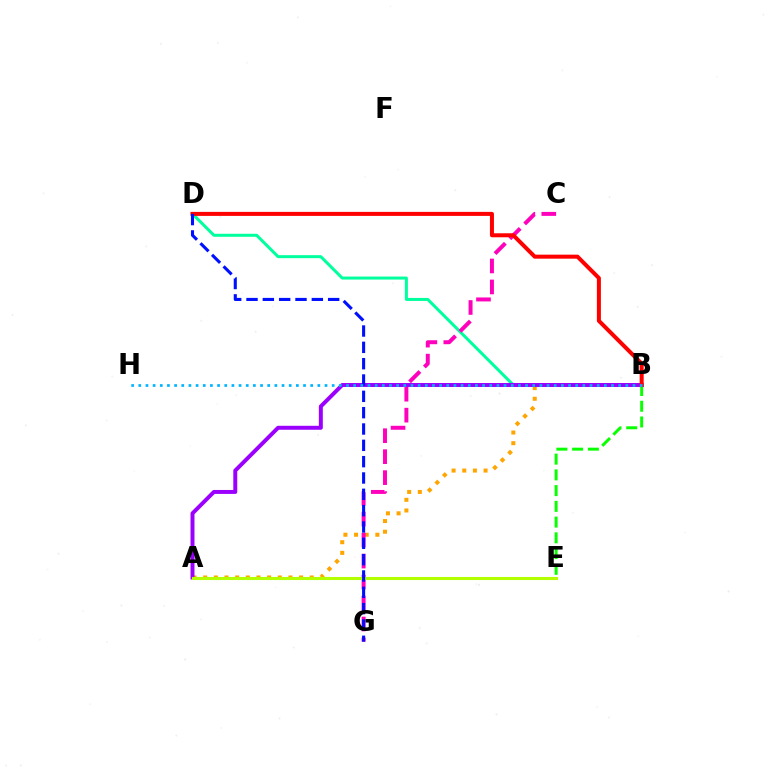{('B', 'D'): [{'color': '#00ff9d', 'line_style': 'solid', 'thickness': 2.16}, {'color': '#ff0000', 'line_style': 'solid', 'thickness': 2.89}], ('A', 'B'): [{'color': '#ffa500', 'line_style': 'dotted', 'thickness': 2.9}, {'color': '#9b00ff', 'line_style': 'solid', 'thickness': 2.85}], ('B', 'E'): [{'color': '#08ff00', 'line_style': 'dashed', 'thickness': 2.14}], ('C', 'G'): [{'color': '#ff00bd', 'line_style': 'dashed', 'thickness': 2.85}], ('A', 'E'): [{'color': '#b3ff00', 'line_style': 'solid', 'thickness': 2.22}], ('D', 'G'): [{'color': '#0010ff', 'line_style': 'dashed', 'thickness': 2.22}], ('B', 'H'): [{'color': '#00b5ff', 'line_style': 'dotted', 'thickness': 1.95}]}